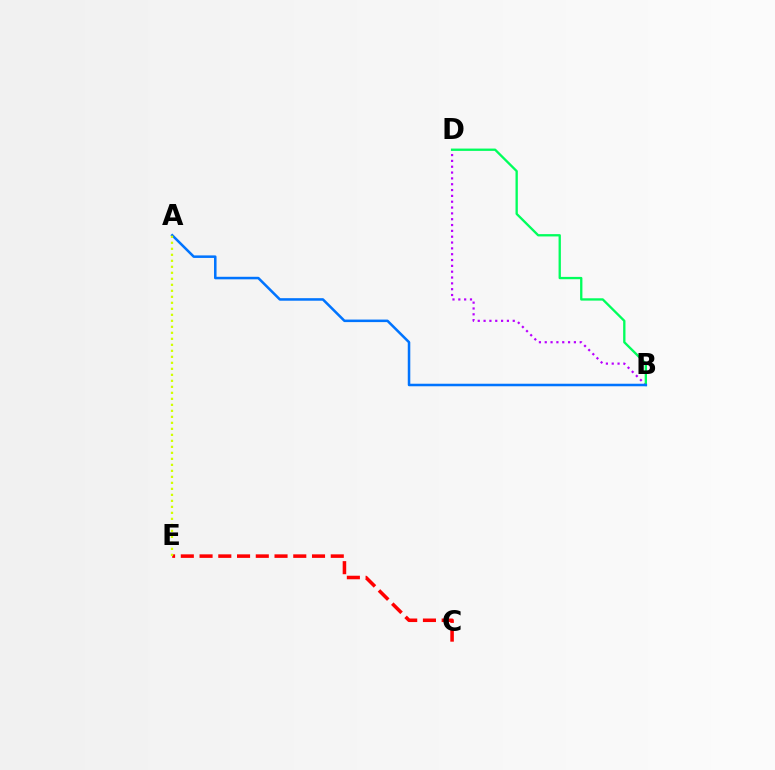{('B', 'D'): [{'color': '#b900ff', 'line_style': 'dotted', 'thickness': 1.58}, {'color': '#00ff5c', 'line_style': 'solid', 'thickness': 1.67}], ('C', 'E'): [{'color': '#ff0000', 'line_style': 'dashed', 'thickness': 2.55}], ('A', 'B'): [{'color': '#0074ff', 'line_style': 'solid', 'thickness': 1.82}], ('A', 'E'): [{'color': '#d1ff00', 'line_style': 'dotted', 'thickness': 1.63}]}